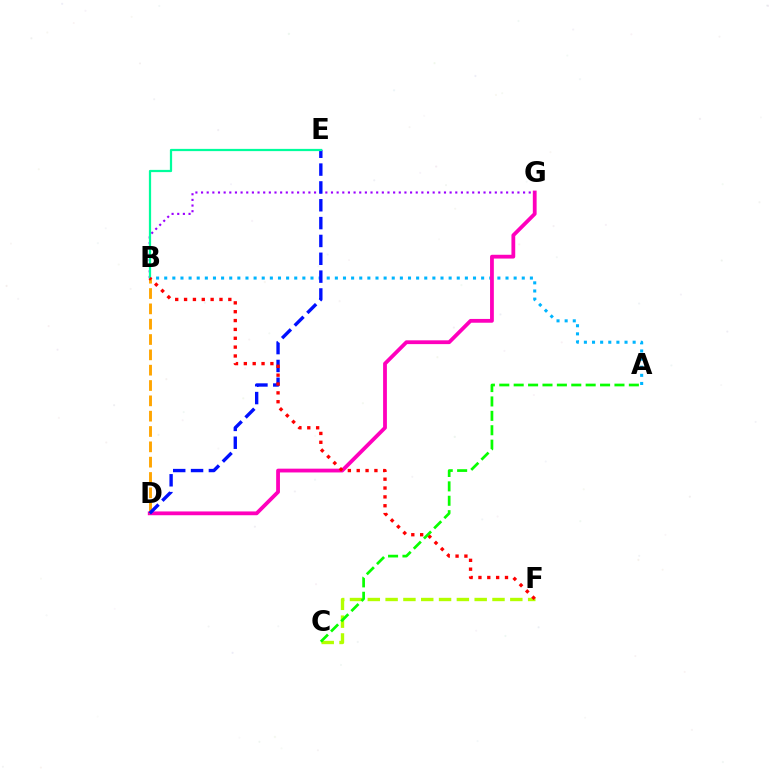{('A', 'B'): [{'color': '#00b5ff', 'line_style': 'dotted', 'thickness': 2.21}], ('D', 'G'): [{'color': '#ff00bd', 'line_style': 'solid', 'thickness': 2.73}], ('B', 'G'): [{'color': '#9b00ff', 'line_style': 'dotted', 'thickness': 1.53}], ('B', 'D'): [{'color': '#ffa500', 'line_style': 'dashed', 'thickness': 2.08}], ('C', 'F'): [{'color': '#b3ff00', 'line_style': 'dashed', 'thickness': 2.42}], ('D', 'E'): [{'color': '#0010ff', 'line_style': 'dashed', 'thickness': 2.42}], ('B', 'E'): [{'color': '#00ff9d', 'line_style': 'solid', 'thickness': 1.61}], ('B', 'F'): [{'color': '#ff0000', 'line_style': 'dotted', 'thickness': 2.41}], ('A', 'C'): [{'color': '#08ff00', 'line_style': 'dashed', 'thickness': 1.96}]}